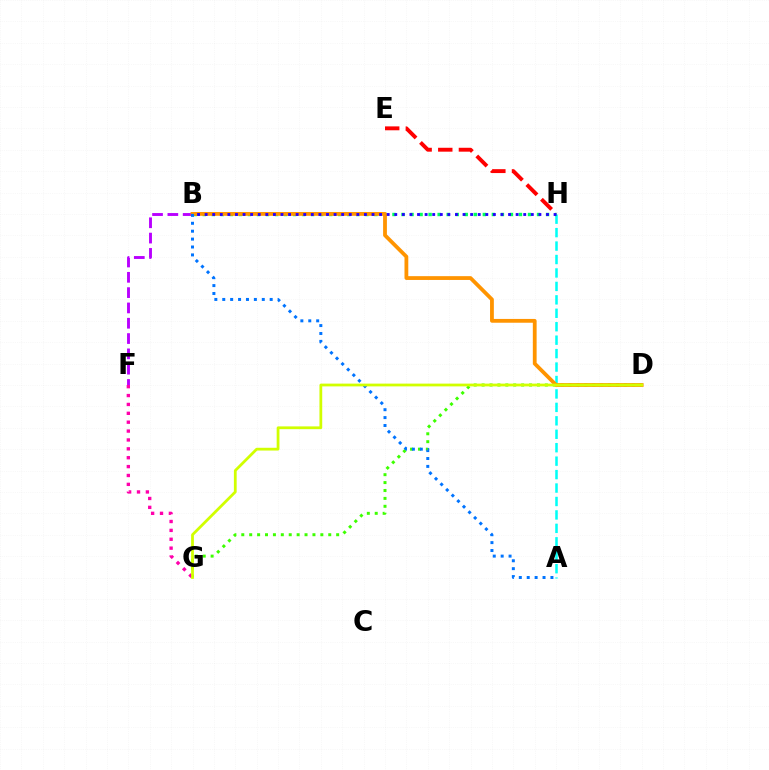{('B', 'F'): [{'color': '#b900ff', 'line_style': 'dashed', 'thickness': 2.08}], ('A', 'H'): [{'color': '#00fff6', 'line_style': 'dashed', 'thickness': 1.83}], ('D', 'G'): [{'color': '#3dff00', 'line_style': 'dotted', 'thickness': 2.15}, {'color': '#d1ff00', 'line_style': 'solid', 'thickness': 2.0}], ('B', 'H'): [{'color': '#00ff5c', 'line_style': 'dotted', 'thickness': 2.45}, {'color': '#2500ff', 'line_style': 'dotted', 'thickness': 2.06}], ('B', 'D'): [{'color': '#ff9400', 'line_style': 'solid', 'thickness': 2.73}], ('E', 'H'): [{'color': '#ff0000', 'line_style': 'dashed', 'thickness': 2.8}], ('A', 'B'): [{'color': '#0074ff', 'line_style': 'dotted', 'thickness': 2.15}], ('F', 'G'): [{'color': '#ff00ac', 'line_style': 'dotted', 'thickness': 2.41}]}